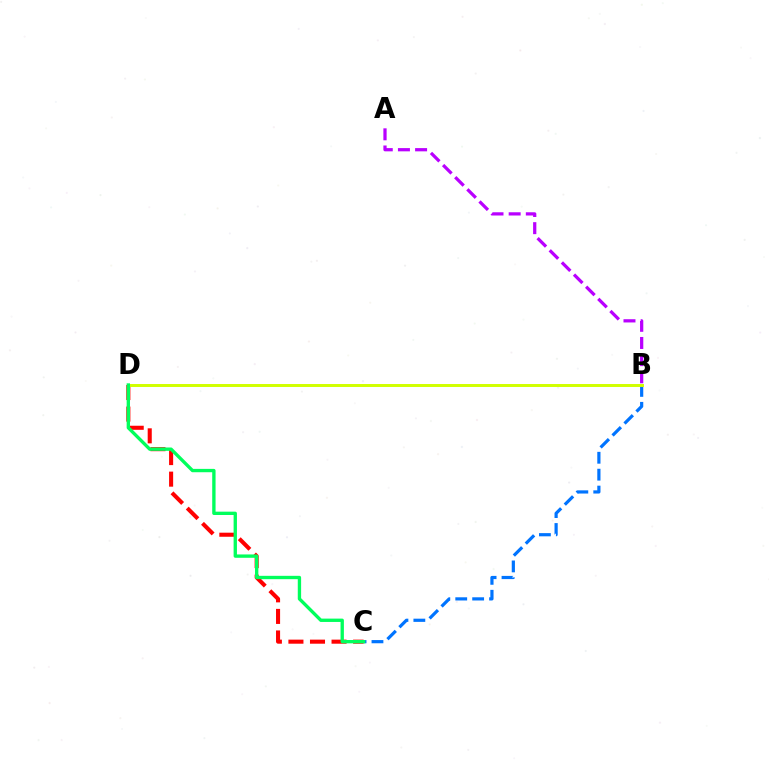{('B', 'C'): [{'color': '#0074ff', 'line_style': 'dashed', 'thickness': 2.3}], ('C', 'D'): [{'color': '#ff0000', 'line_style': 'dashed', 'thickness': 2.93}, {'color': '#00ff5c', 'line_style': 'solid', 'thickness': 2.41}], ('B', 'D'): [{'color': '#d1ff00', 'line_style': 'solid', 'thickness': 2.13}], ('A', 'B'): [{'color': '#b900ff', 'line_style': 'dashed', 'thickness': 2.33}]}